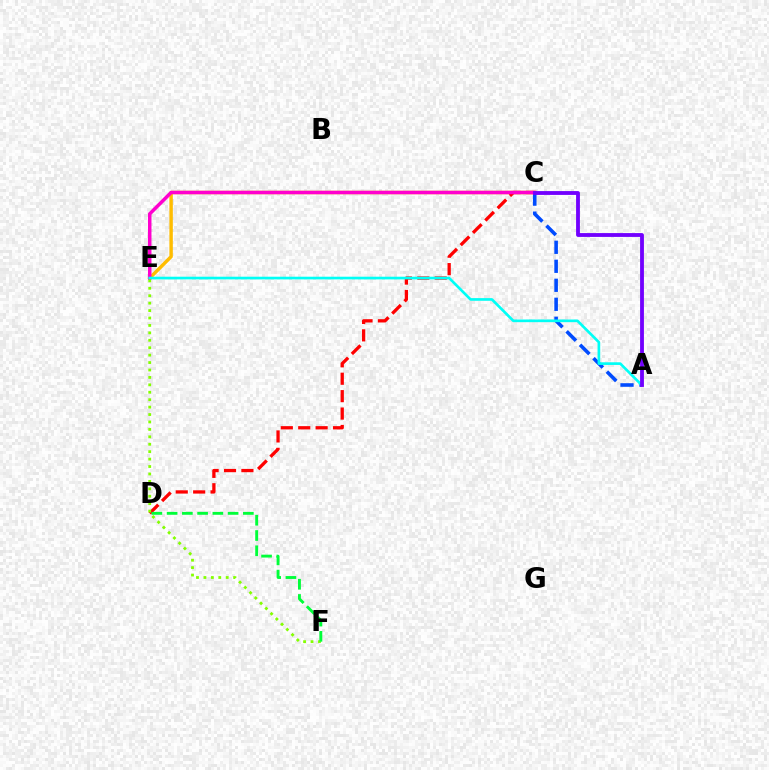{('C', 'E'): [{'color': '#ffbd00', 'line_style': 'solid', 'thickness': 2.47}, {'color': '#ff00cf', 'line_style': 'solid', 'thickness': 2.52}], ('A', 'C'): [{'color': '#004bff', 'line_style': 'dashed', 'thickness': 2.58}, {'color': '#7200ff', 'line_style': 'solid', 'thickness': 2.76}], ('C', 'D'): [{'color': '#ff0000', 'line_style': 'dashed', 'thickness': 2.37}], ('A', 'E'): [{'color': '#00fff6', 'line_style': 'solid', 'thickness': 1.92}], ('E', 'F'): [{'color': '#84ff00', 'line_style': 'dotted', 'thickness': 2.02}], ('D', 'F'): [{'color': '#00ff39', 'line_style': 'dashed', 'thickness': 2.07}]}